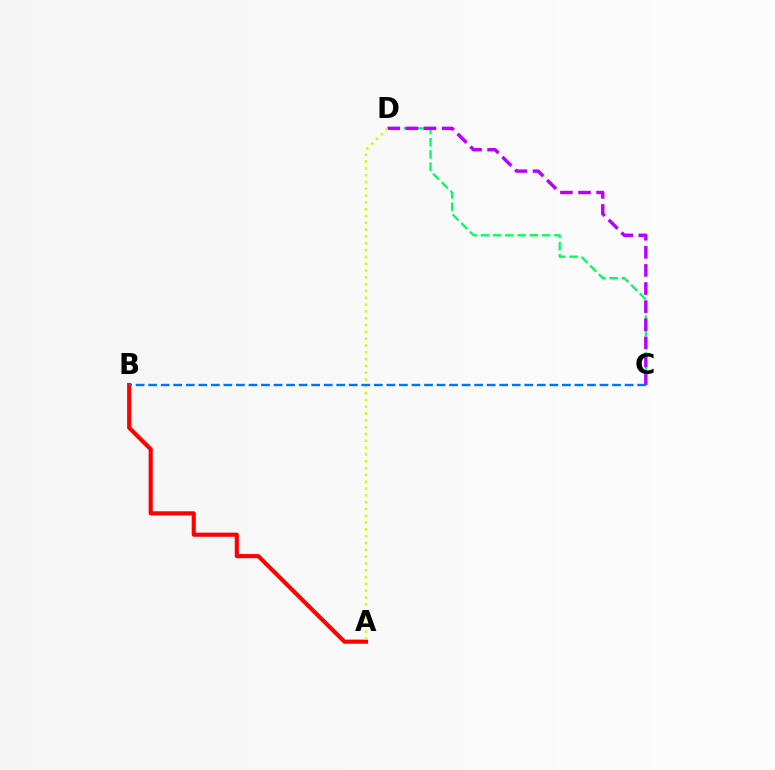{('C', 'D'): [{'color': '#00ff5c', 'line_style': 'dashed', 'thickness': 1.66}, {'color': '#b900ff', 'line_style': 'dashed', 'thickness': 2.46}], ('A', 'B'): [{'color': '#ff0000', 'line_style': 'solid', 'thickness': 2.96}], ('A', 'D'): [{'color': '#d1ff00', 'line_style': 'dotted', 'thickness': 1.85}], ('B', 'C'): [{'color': '#0074ff', 'line_style': 'dashed', 'thickness': 1.7}]}